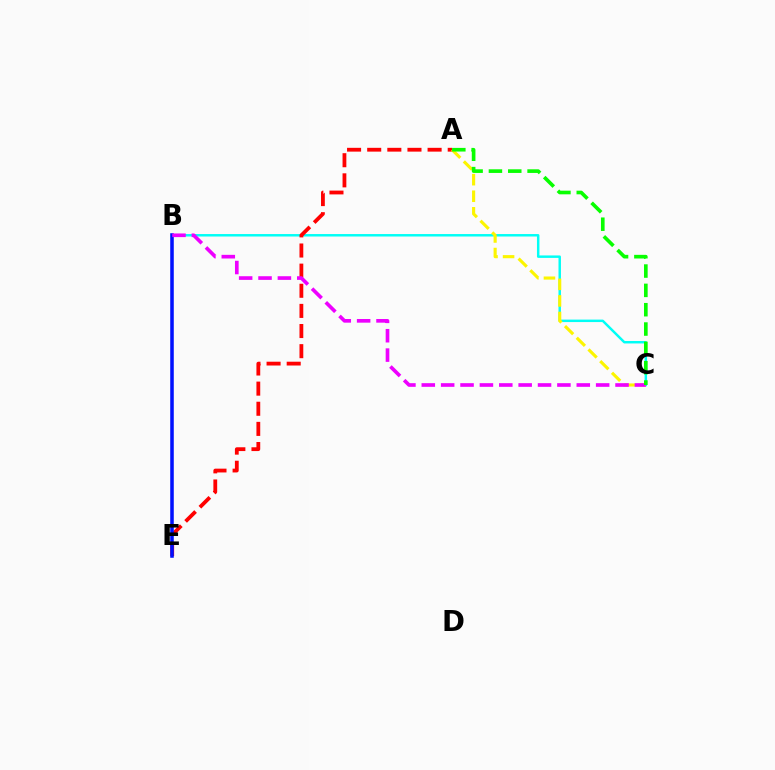{('B', 'C'): [{'color': '#00fff6', 'line_style': 'solid', 'thickness': 1.77}, {'color': '#ee00ff', 'line_style': 'dashed', 'thickness': 2.63}], ('A', 'E'): [{'color': '#ff0000', 'line_style': 'dashed', 'thickness': 2.73}], ('A', 'C'): [{'color': '#fcf500', 'line_style': 'dashed', 'thickness': 2.25}, {'color': '#08ff00', 'line_style': 'dashed', 'thickness': 2.63}], ('B', 'E'): [{'color': '#0010ff', 'line_style': 'solid', 'thickness': 2.55}]}